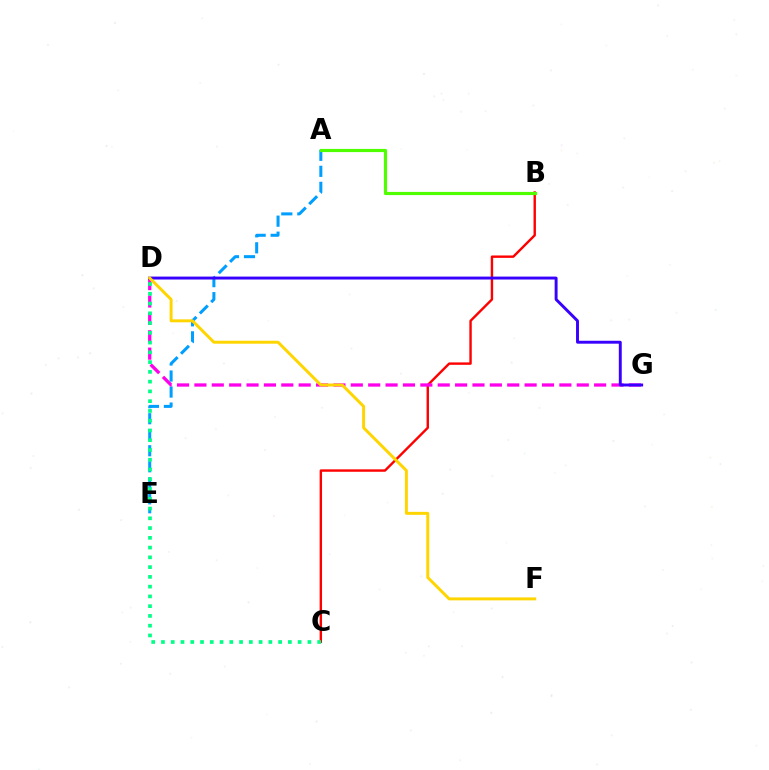{('A', 'E'): [{'color': '#009eff', 'line_style': 'dashed', 'thickness': 2.18}], ('B', 'C'): [{'color': '#ff0000', 'line_style': 'solid', 'thickness': 1.73}], ('D', 'G'): [{'color': '#ff00ed', 'line_style': 'dashed', 'thickness': 2.36}, {'color': '#3700ff', 'line_style': 'solid', 'thickness': 2.1}], ('C', 'D'): [{'color': '#00ff86', 'line_style': 'dotted', 'thickness': 2.65}], ('A', 'B'): [{'color': '#4fff00', 'line_style': 'solid', 'thickness': 2.28}], ('D', 'F'): [{'color': '#ffd500', 'line_style': 'solid', 'thickness': 2.13}]}